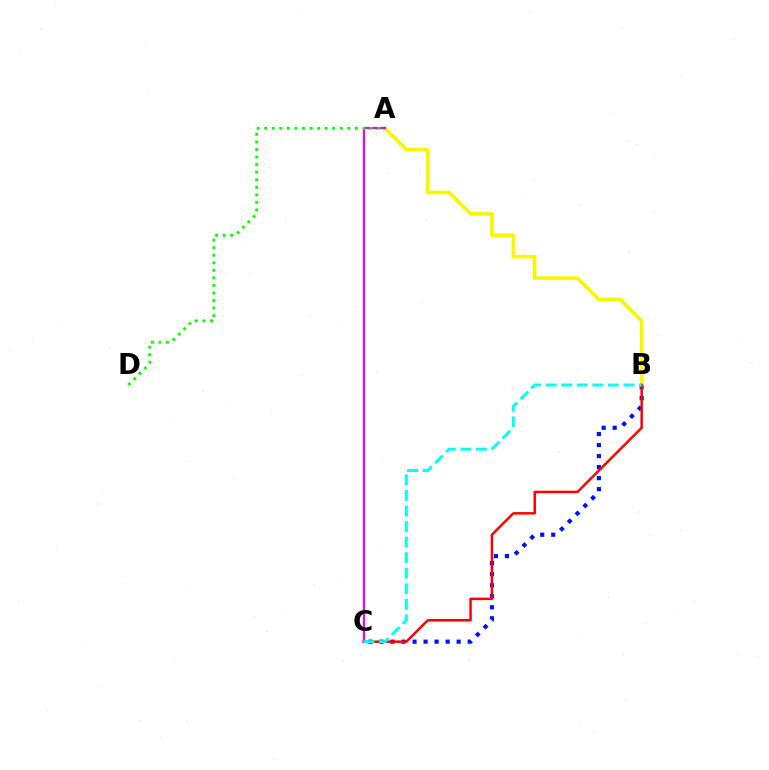{('B', 'C'): [{'color': '#0010ff', 'line_style': 'dotted', 'thickness': 3.0}, {'color': '#ff0000', 'line_style': 'solid', 'thickness': 1.79}, {'color': '#00fff6', 'line_style': 'dashed', 'thickness': 2.11}], ('A', 'B'): [{'color': '#fcf500', 'line_style': 'solid', 'thickness': 2.59}], ('A', 'C'): [{'color': '#ee00ff', 'line_style': 'solid', 'thickness': 1.57}], ('A', 'D'): [{'color': '#08ff00', 'line_style': 'dotted', 'thickness': 2.05}]}